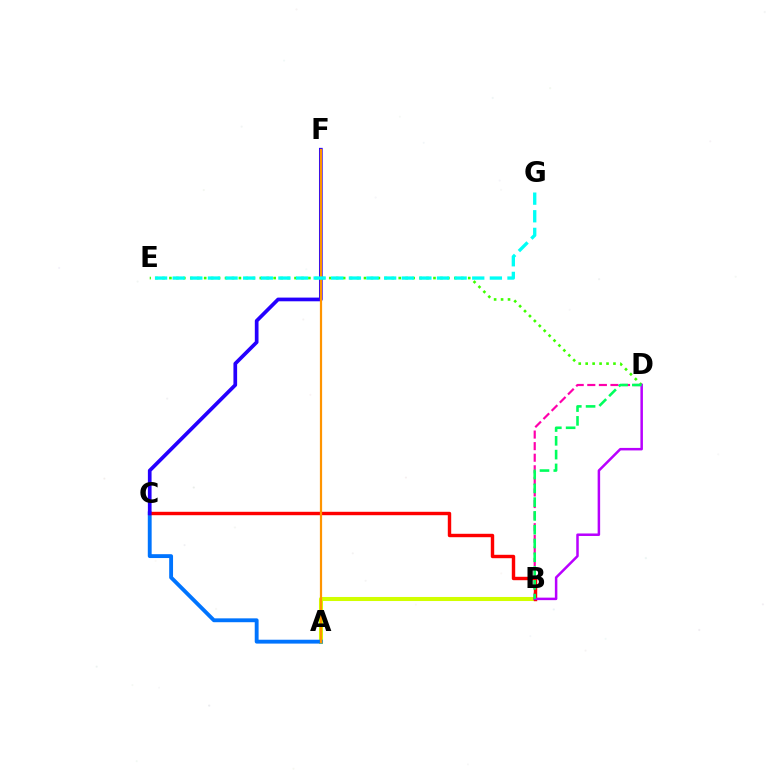{('A', 'B'): [{'color': '#d1ff00', 'line_style': 'solid', 'thickness': 2.91}], ('B', 'D'): [{'color': '#ff00ac', 'line_style': 'dashed', 'thickness': 1.57}, {'color': '#b900ff', 'line_style': 'solid', 'thickness': 1.81}, {'color': '#00ff5c', 'line_style': 'dashed', 'thickness': 1.87}], ('D', 'E'): [{'color': '#3dff00', 'line_style': 'dotted', 'thickness': 1.89}], ('A', 'C'): [{'color': '#0074ff', 'line_style': 'solid', 'thickness': 2.78}], ('B', 'C'): [{'color': '#ff0000', 'line_style': 'solid', 'thickness': 2.46}], ('C', 'F'): [{'color': '#2500ff', 'line_style': 'solid', 'thickness': 2.66}], ('A', 'F'): [{'color': '#ff9400', 'line_style': 'solid', 'thickness': 1.6}], ('E', 'G'): [{'color': '#00fff6', 'line_style': 'dashed', 'thickness': 2.39}]}